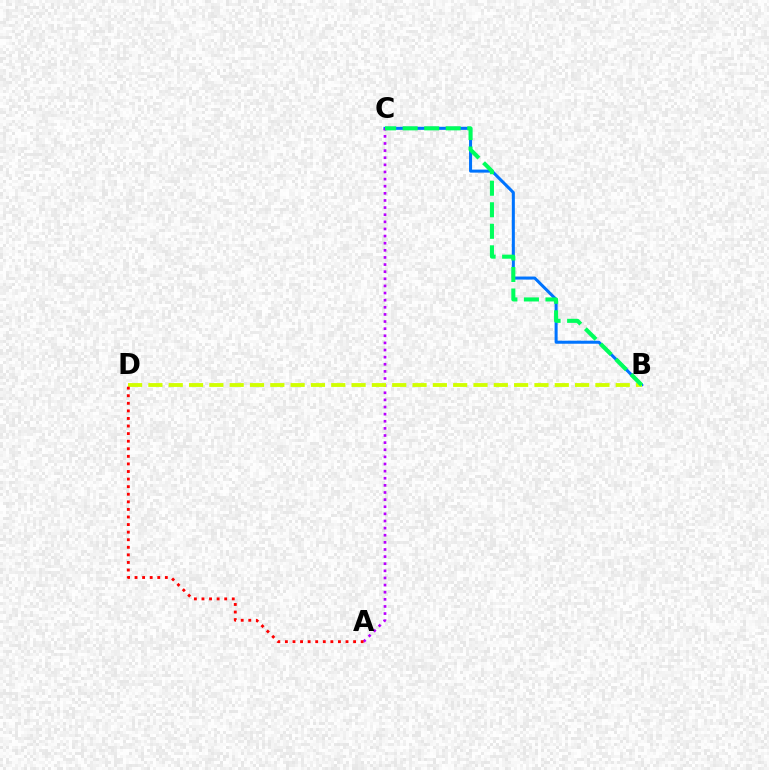{('B', 'C'): [{'color': '#0074ff', 'line_style': 'solid', 'thickness': 2.18}, {'color': '#00ff5c', 'line_style': 'dashed', 'thickness': 2.92}], ('A', 'C'): [{'color': '#b900ff', 'line_style': 'dotted', 'thickness': 1.94}], ('B', 'D'): [{'color': '#d1ff00', 'line_style': 'dashed', 'thickness': 2.76}], ('A', 'D'): [{'color': '#ff0000', 'line_style': 'dotted', 'thickness': 2.06}]}